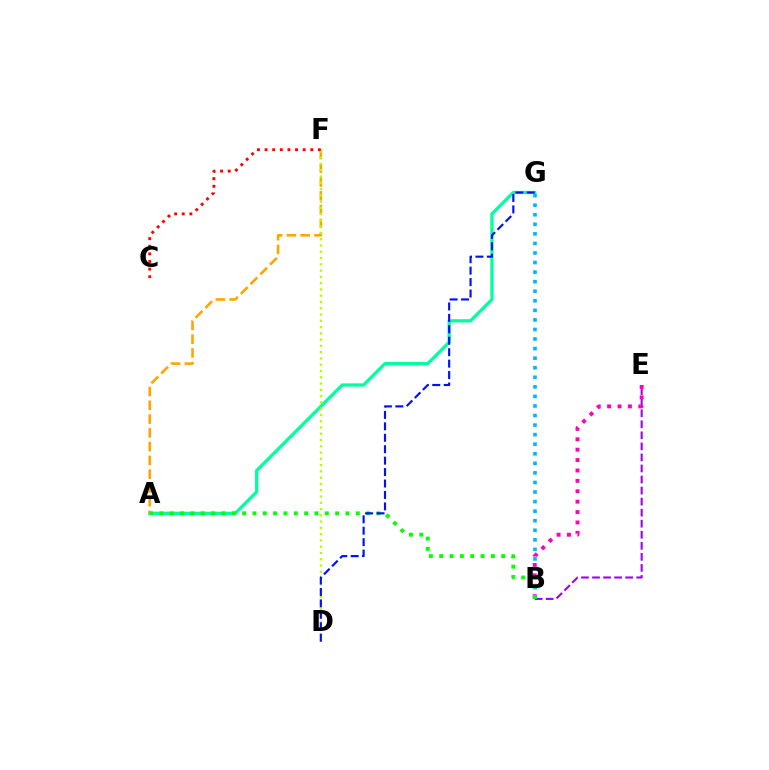{('A', 'G'): [{'color': '#00ff9d', 'line_style': 'solid', 'thickness': 2.35}], ('B', 'E'): [{'color': '#9b00ff', 'line_style': 'dashed', 'thickness': 1.5}, {'color': '#ff00bd', 'line_style': 'dotted', 'thickness': 2.82}], ('A', 'F'): [{'color': '#ffa500', 'line_style': 'dashed', 'thickness': 1.87}], ('B', 'G'): [{'color': '#00b5ff', 'line_style': 'dotted', 'thickness': 2.6}], ('D', 'F'): [{'color': '#b3ff00', 'line_style': 'dotted', 'thickness': 1.7}], ('A', 'B'): [{'color': '#08ff00', 'line_style': 'dotted', 'thickness': 2.81}], ('D', 'G'): [{'color': '#0010ff', 'line_style': 'dashed', 'thickness': 1.55}], ('C', 'F'): [{'color': '#ff0000', 'line_style': 'dotted', 'thickness': 2.07}]}